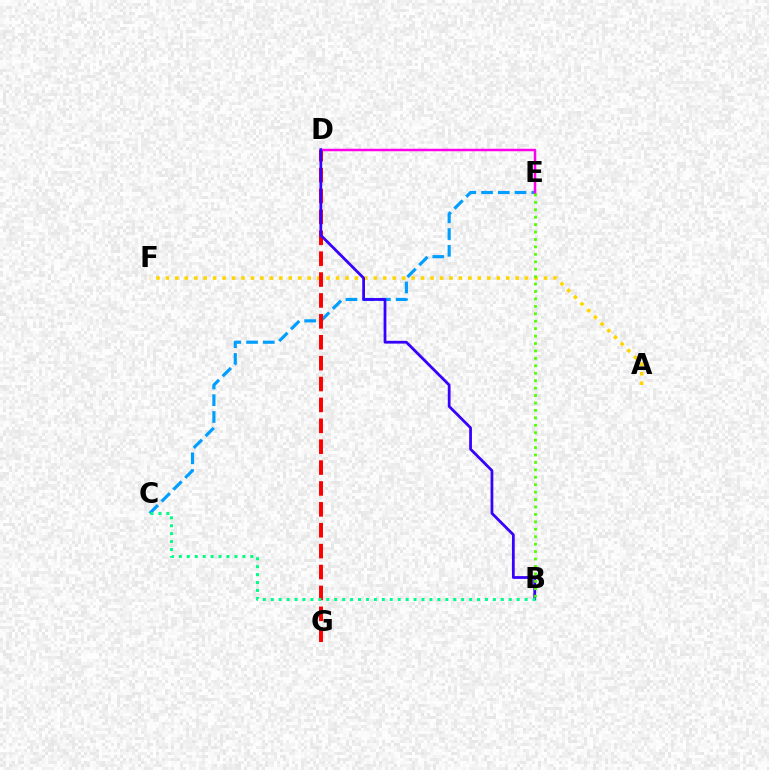{('A', 'F'): [{'color': '#ffd500', 'line_style': 'dotted', 'thickness': 2.57}], ('C', 'E'): [{'color': '#009eff', 'line_style': 'dashed', 'thickness': 2.27}], ('D', 'G'): [{'color': '#ff0000', 'line_style': 'dashed', 'thickness': 2.84}], ('D', 'E'): [{'color': '#ff00ed', 'line_style': 'solid', 'thickness': 1.79}], ('B', 'D'): [{'color': '#3700ff', 'line_style': 'solid', 'thickness': 1.99}], ('B', 'C'): [{'color': '#00ff86', 'line_style': 'dotted', 'thickness': 2.16}], ('B', 'E'): [{'color': '#4fff00', 'line_style': 'dotted', 'thickness': 2.02}]}